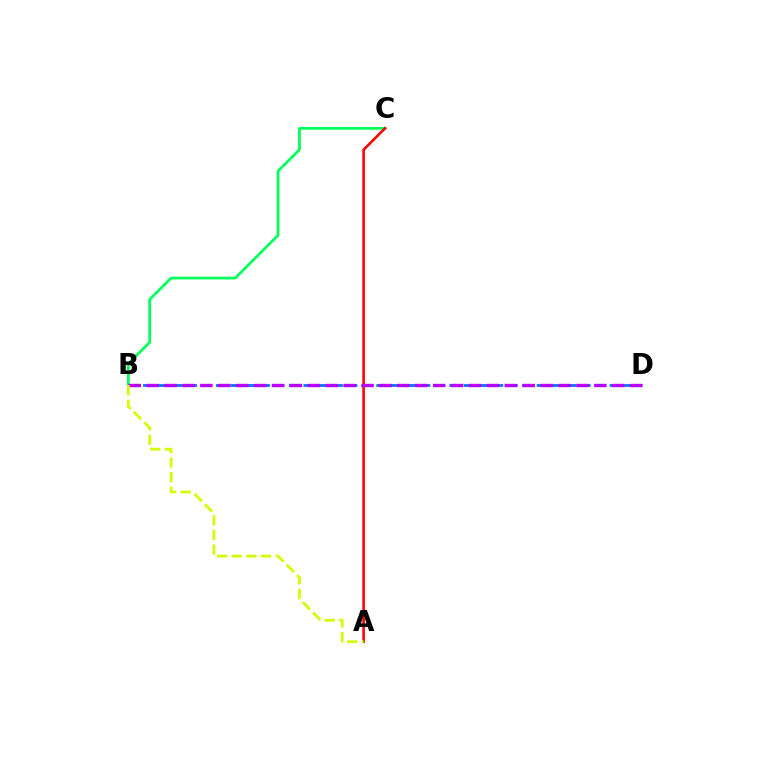{('B', 'C'): [{'color': '#00ff5c', 'line_style': 'solid', 'thickness': 1.98}], ('A', 'C'): [{'color': '#ff0000', 'line_style': 'solid', 'thickness': 1.86}], ('B', 'D'): [{'color': '#0074ff', 'line_style': 'dashed', 'thickness': 1.98}, {'color': '#b900ff', 'line_style': 'dashed', 'thickness': 2.43}], ('A', 'B'): [{'color': '#d1ff00', 'line_style': 'dashed', 'thickness': 1.99}]}